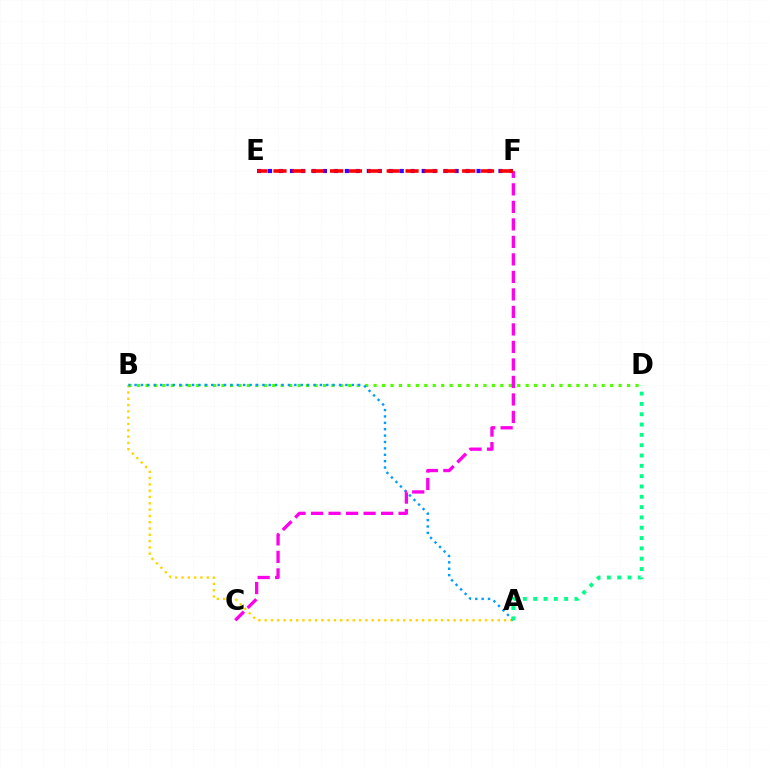{('A', 'B'): [{'color': '#ffd500', 'line_style': 'dotted', 'thickness': 1.71}, {'color': '#009eff', 'line_style': 'dotted', 'thickness': 1.74}], ('B', 'D'): [{'color': '#4fff00', 'line_style': 'dotted', 'thickness': 2.3}], ('E', 'F'): [{'color': '#3700ff', 'line_style': 'dotted', 'thickness': 2.98}, {'color': '#ff0000', 'line_style': 'dashed', 'thickness': 2.56}], ('C', 'F'): [{'color': '#ff00ed', 'line_style': 'dashed', 'thickness': 2.38}], ('A', 'D'): [{'color': '#00ff86', 'line_style': 'dotted', 'thickness': 2.8}]}